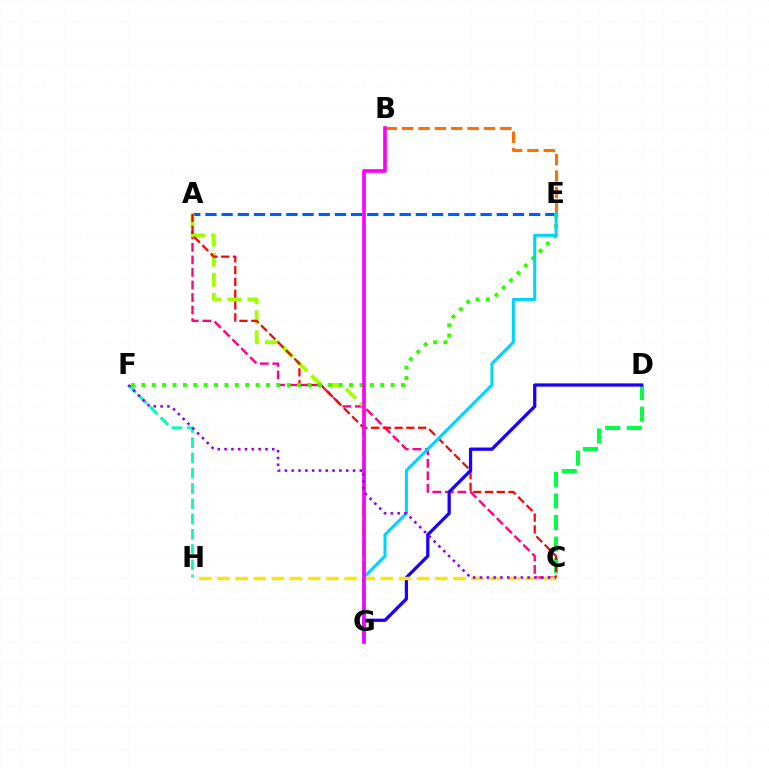{('A', 'C'): [{'color': '#ff0088', 'line_style': 'dashed', 'thickness': 1.7}, {'color': '#ff0000', 'line_style': 'dashed', 'thickness': 1.6}], ('C', 'D'): [{'color': '#00ff45', 'line_style': 'dashed', 'thickness': 2.93}], ('A', 'E'): [{'color': '#005dff', 'line_style': 'dashed', 'thickness': 2.2}], ('A', 'G'): [{'color': '#a2ff00', 'line_style': 'dashed', 'thickness': 2.73}], ('F', 'H'): [{'color': '#00ffbb', 'line_style': 'dashed', 'thickness': 2.07}], ('B', 'E'): [{'color': '#ff7000', 'line_style': 'dashed', 'thickness': 2.22}], ('E', 'F'): [{'color': '#31ff00', 'line_style': 'dotted', 'thickness': 2.82}], ('D', 'G'): [{'color': '#1900ff', 'line_style': 'solid', 'thickness': 2.35}], ('E', 'G'): [{'color': '#00d3ff', 'line_style': 'solid', 'thickness': 2.19}], ('C', 'H'): [{'color': '#ffe600', 'line_style': 'dashed', 'thickness': 2.47}], ('B', 'G'): [{'color': '#fa00f9', 'line_style': 'solid', 'thickness': 2.62}], ('C', 'F'): [{'color': '#8a00ff', 'line_style': 'dotted', 'thickness': 1.85}]}